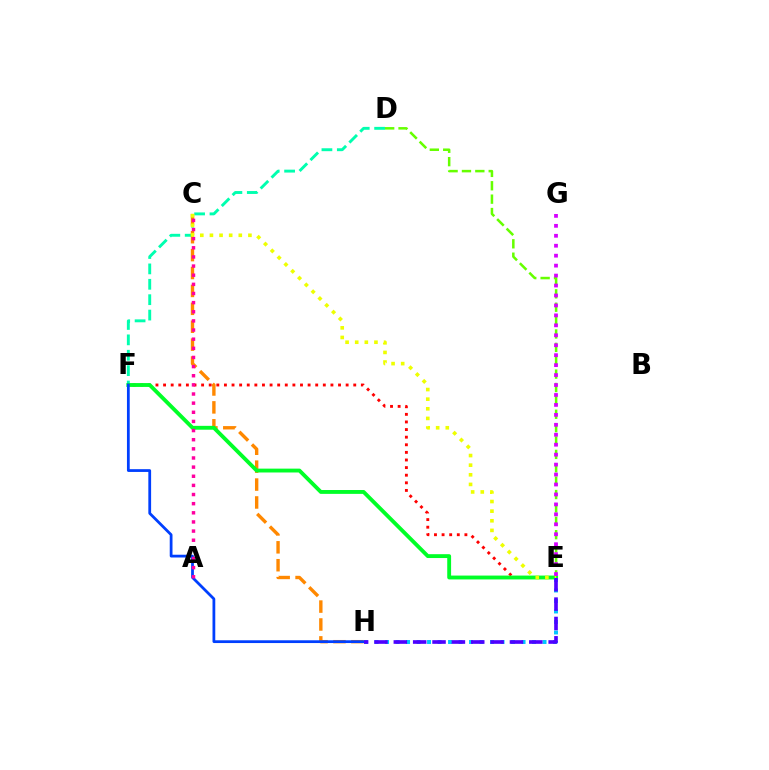{('D', 'F'): [{'color': '#00ffaf', 'line_style': 'dashed', 'thickness': 2.09}], ('E', 'F'): [{'color': '#ff0000', 'line_style': 'dotted', 'thickness': 2.07}, {'color': '#00ff27', 'line_style': 'solid', 'thickness': 2.78}], ('C', 'H'): [{'color': '#ff8800', 'line_style': 'dashed', 'thickness': 2.43}], ('D', 'E'): [{'color': '#66ff00', 'line_style': 'dashed', 'thickness': 1.82}], ('F', 'H'): [{'color': '#003fff', 'line_style': 'solid', 'thickness': 1.99}], ('E', 'H'): [{'color': '#00c7ff', 'line_style': 'dotted', 'thickness': 2.85}, {'color': '#4f00ff', 'line_style': 'dashed', 'thickness': 2.63}], ('C', 'E'): [{'color': '#eeff00', 'line_style': 'dotted', 'thickness': 2.61}], ('A', 'C'): [{'color': '#ff00a0', 'line_style': 'dotted', 'thickness': 2.48}], ('E', 'G'): [{'color': '#d600ff', 'line_style': 'dotted', 'thickness': 2.7}]}